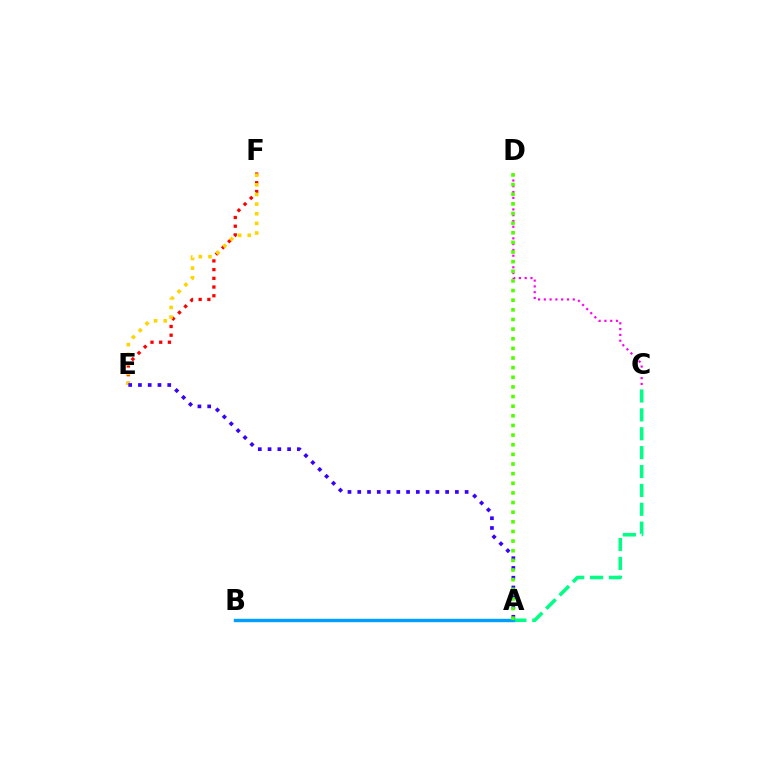{('A', 'C'): [{'color': '#00ff86', 'line_style': 'dashed', 'thickness': 2.56}], ('A', 'B'): [{'color': '#009eff', 'line_style': 'solid', 'thickness': 2.43}], ('C', 'D'): [{'color': '#ff00ed', 'line_style': 'dotted', 'thickness': 1.57}], ('E', 'F'): [{'color': '#ff0000', 'line_style': 'dotted', 'thickness': 2.37}, {'color': '#ffd500', 'line_style': 'dotted', 'thickness': 2.62}], ('A', 'E'): [{'color': '#3700ff', 'line_style': 'dotted', 'thickness': 2.65}], ('A', 'D'): [{'color': '#4fff00', 'line_style': 'dotted', 'thickness': 2.62}]}